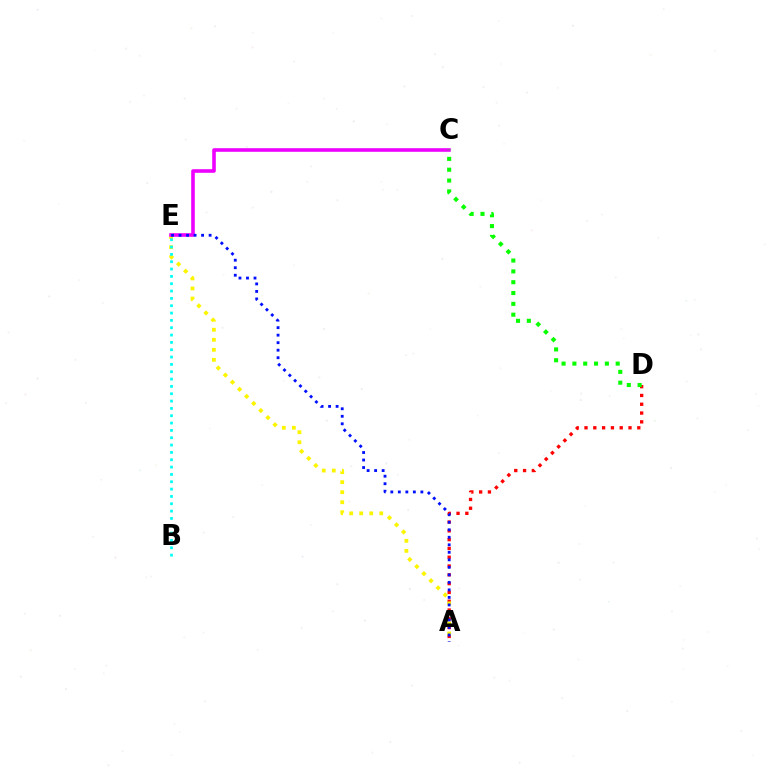{('A', 'D'): [{'color': '#ff0000', 'line_style': 'dotted', 'thickness': 2.39}], ('A', 'E'): [{'color': '#fcf500', 'line_style': 'dotted', 'thickness': 2.72}, {'color': '#0010ff', 'line_style': 'dotted', 'thickness': 2.04}], ('C', 'E'): [{'color': '#ee00ff', 'line_style': 'solid', 'thickness': 2.59}], ('B', 'E'): [{'color': '#00fff6', 'line_style': 'dotted', 'thickness': 1.99}], ('C', 'D'): [{'color': '#08ff00', 'line_style': 'dotted', 'thickness': 2.94}]}